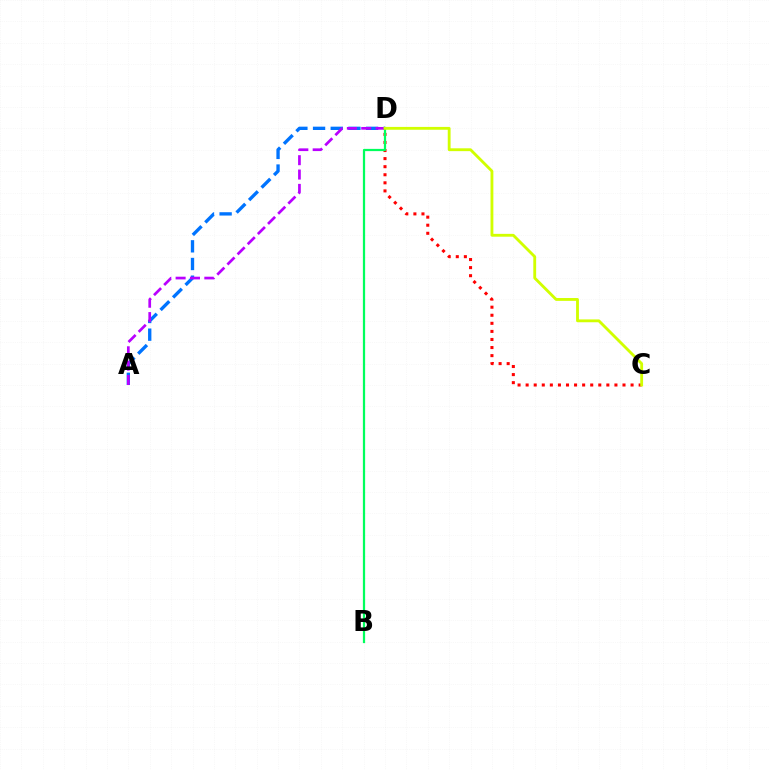{('C', 'D'): [{'color': '#ff0000', 'line_style': 'dotted', 'thickness': 2.19}, {'color': '#d1ff00', 'line_style': 'solid', 'thickness': 2.05}], ('A', 'D'): [{'color': '#0074ff', 'line_style': 'dashed', 'thickness': 2.4}, {'color': '#b900ff', 'line_style': 'dashed', 'thickness': 1.95}], ('B', 'D'): [{'color': '#00ff5c', 'line_style': 'solid', 'thickness': 1.61}]}